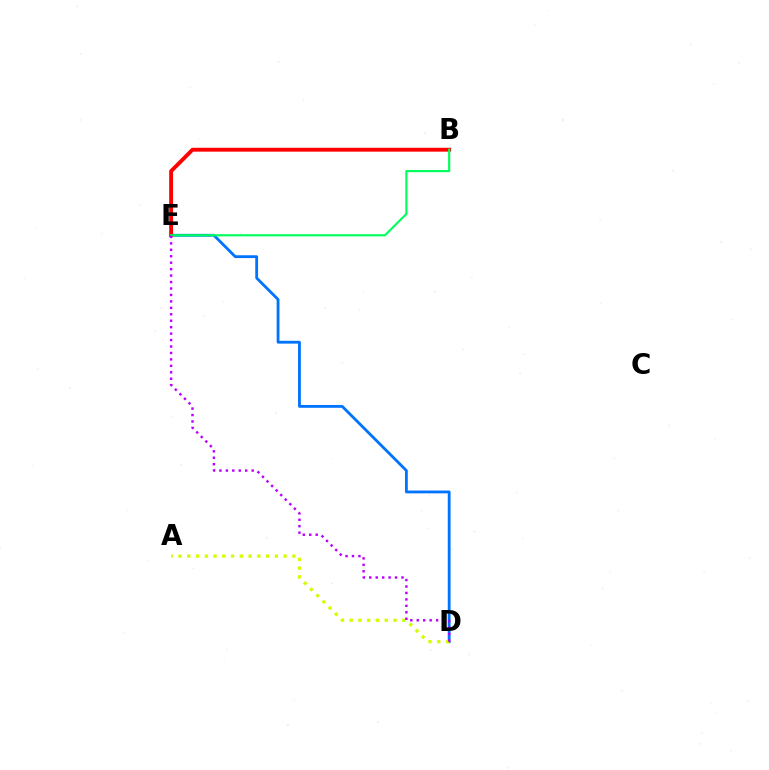{('D', 'E'): [{'color': '#0074ff', 'line_style': 'solid', 'thickness': 2.03}, {'color': '#b900ff', 'line_style': 'dotted', 'thickness': 1.75}], ('B', 'E'): [{'color': '#ff0000', 'line_style': 'solid', 'thickness': 2.78}, {'color': '#00ff5c', 'line_style': 'solid', 'thickness': 1.55}], ('A', 'D'): [{'color': '#d1ff00', 'line_style': 'dotted', 'thickness': 2.38}]}